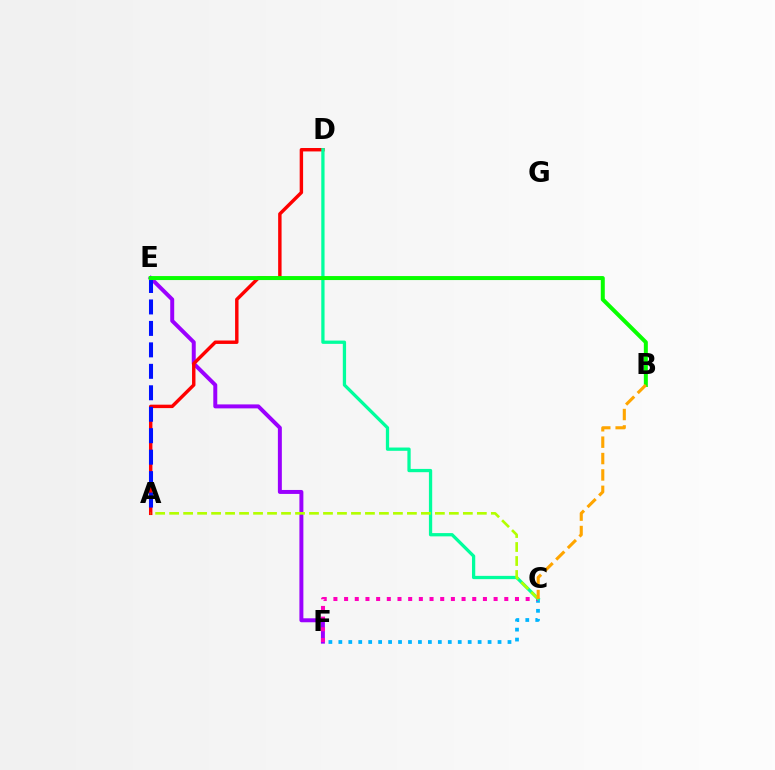{('C', 'F'): [{'color': '#00b5ff', 'line_style': 'dotted', 'thickness': 2.7}, {'color': '#ff00bd', 'line_style': 'dotted', 'thickness': 2.9}], ('E', 'F'): [{'color': '#9b00ff', 'line_style': 'solid', 'thickness': 2.85}], ('A', 'D'): [{'color': '#ff0000', 'line_style': 'solid', 'thickness': 2.47}], ('A', 'E'): [{'color': '#0010ff', 'line_style': 'dashed', 'thickness': 2.92}], ('C', 'D'): [{'color': '#00ff9d', 'line_style': 'solid', 'thickness': 2.36}], ('A', 'C'): [{'color': '#b3ff00', 'line_style': 'dashed', 'thickness': 1.9}], ('B', 'E'): [{'color': '#08ff00', 'line_style': 'solid', 'thickness': 2.88}], ('B', 'C'): [{'color': '#ffa500', 'line_style': 'dashed', 'thickness': 2.23}]}